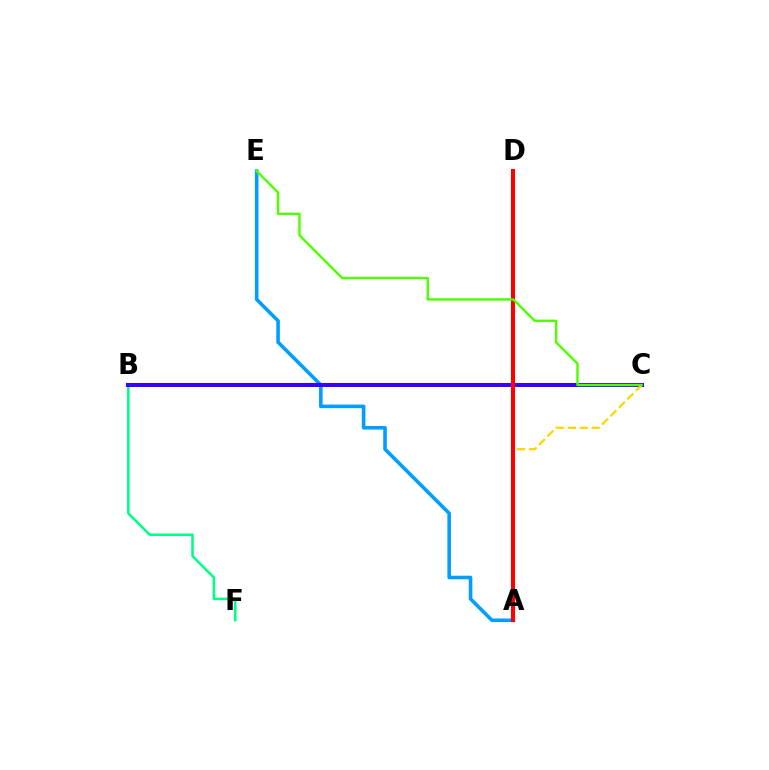{('B', 'F'): [{'color': '#00ff86', 'line_style': 'solid', 'thickness': 1.83}], ('A', 'E'): [{'color': '#009eff', 'line_style': 'solid', 'thickness': 2.58}], ('B', 'C'): [{'color': '#3700ff', 'line_style': 'solid', 'thickness': 2.89}], ('A', 'C'): [{'color': '#ffd500', 'line_style': 'dashed', 'thickness': 1.62}], ('A', 'D'): [{'color': '#ff00ed', 'line_style': 'dotted', 'thickness': 1.59}, {'color': '#ff0000', 'line_style': 'solid', 'thickness': 2.93}], ('C', 'E'): [{'color': '#4fff00', 'line_style': 'solid', 'thickness': 1.74}]}